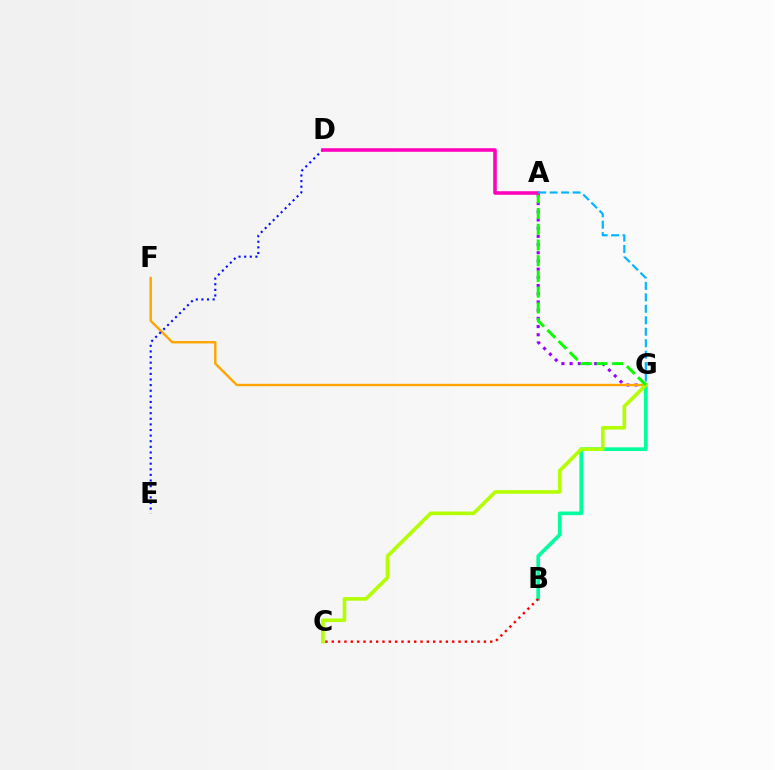{('A', 'G'): [{'color': '#9b00ff', 'line_style': 'dotted', 'thickness': 2.23}, {'color': '#08ff00', 'line_style': 'dashed', 'thickness': 2.14}, {'color': '#00b5ff', 'line_style': 'dashed', 'thickness': 1.56}], ('F', 'G'): [{'color': '#ffa500', 'line_style': 'solid', 'thickness': 1.73}], ('D', 'E'): [{'color': '#0010ff', 'line_style': 'dotted', 'thickness': 1.52}], ('B', 'G'): [{'color': '#00ff9d', 'line_style': 'solid', 'thickness': 2.65}], ('B', 'C'): [{'color': '#ff0000', 'line_style': 'dotted', 'thickness': 1.72}], ('C', 'G'): [{'color': '#b3ff00', 'line_style': 'solid', 'thickness': 2.59}], ('A', 'D'): [{'color': '#ff00bd', 'line_style': 'solid', 'thickness': 2.56}]}